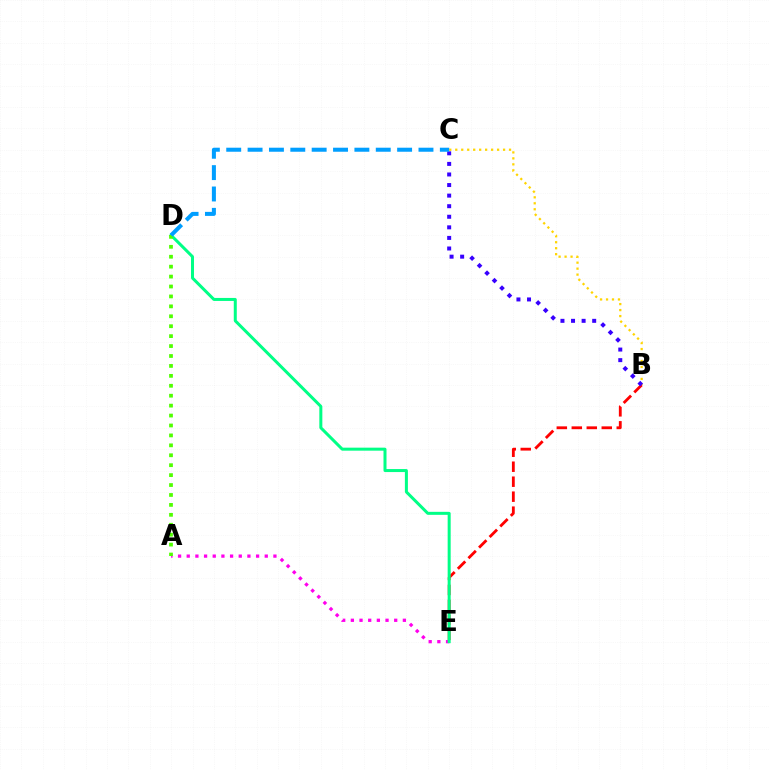{('B', 'C'): [{'color': '#ffd500', 'line_style': 'dotted', 'thickness': 1.62}, {'color': '#3700ff', 'line_style': 'dotted', 'thickness': 2.87}], ('B', 'E'): [{'color': '#ff0000', 'line_style': 'dashed', 'thickness': 2.04}], ('A', 'E'): [{'color': '#ff00ed', 'line_style': 'dotted', 'thickness': 2.36}], ('D', 'E'): [{'color': '#00ff86', 'line_style': 'solid', 'thickness': 2.17}], ('A', 'D'): [{'color': '#4fff00', 'line_style': 'dotted', 'thickness': 2.7}], ('C', 'D'): [{'color': '#009eff', 'line_style': 'dashed', 'thickness': 2.9}]}